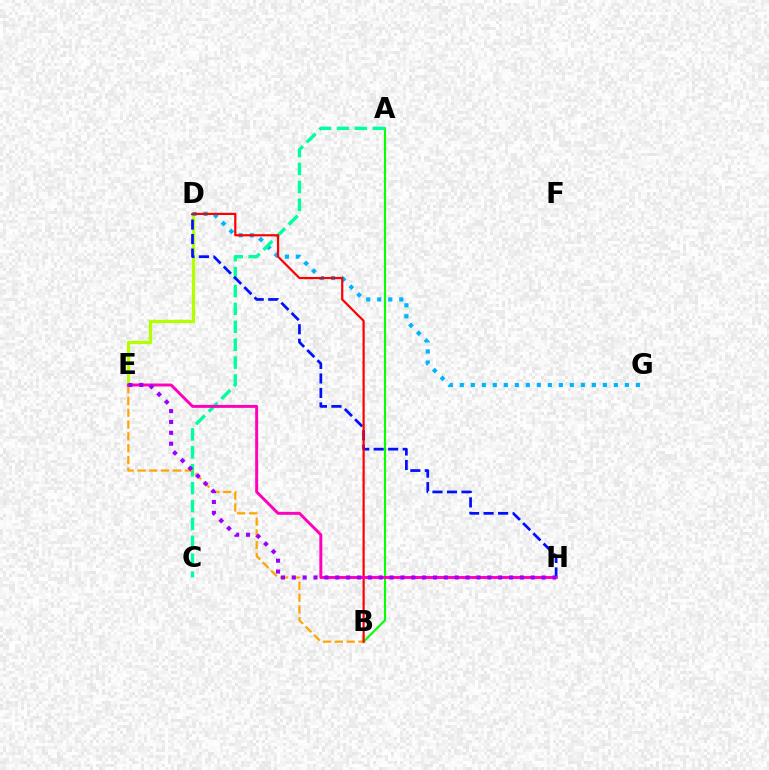{('D', 'E'): [{'color': '#b3ff00', 'line_style': 'solid', 'thickness': 2.36}], ('A', 'B'): [{'color': '#08ff00', 'line_style': 'solid', 'thickness': 1.52}], ('D', 'G'): [{'color': '#00b5ff', 'line_style': 'dotted', 'thickness': 2.99}], ('A', 'C'): [{'color': '#00ff9d', 'line_style': 'dashed', 'thickness': 2.43}], ('D', 'H'): [{'color': '#0010ff', 'line_style': 'dashed', 'thickness': 1.97}], ('B', 'E'): [{'color': '#ffa500', 'line_style': 'dashed', 'thickness': 1.61}], ('B', 'D'): [{'color': '#ff0000', 'line_style': 'solid', 'thickness': 1.58}], ('E', 'H'): [{'color': '#ff00bd', 'line_style': 'solid', 'thickness': 2.12}, {'color': '#9b00ff', 'line_style': 'dotted', 'thickness': 2.95}]}